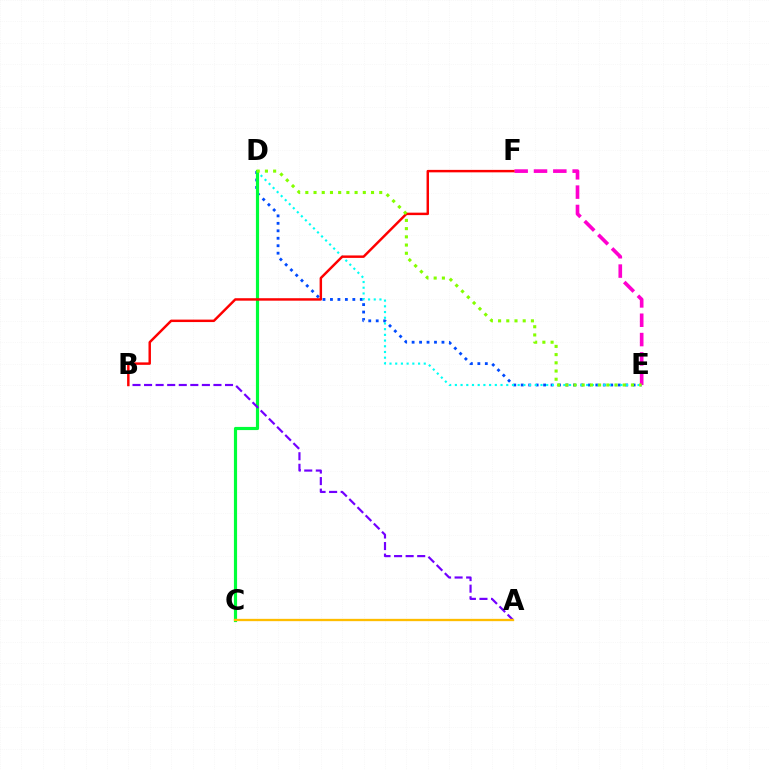{('D', 'E'): [{'color': '#004bff', 'line_style': 'dotted', 'thickness': 2.03}, {'color': '#00fff6', 'line_style': 'dotted', 'thickness': 1.55}, {'color': '#84ff00', 'line_style': 'dotted', 'thickness': 2.23}], ('E', 'F'): [{'color': '#ff00cf', 'line_style': 'dashed', 'thickness': 2.63}], ('C', 'D'): [{'color': '#00ff39', 'line_style': 'solid', 'thickness': 2.28}], ('A', 'B'): [{'color': '#7200ff', 'line_style': 'dashed', 'thickness': 1.57}], ('B', 'F'): [{'color': '#ff0000', 'line_style': 'solid', 'thickness': 1.77}], ('A', 'C'): [{'color': '#ffbd00', 'line_style': 'solid', 'thickness': 1.66}]}